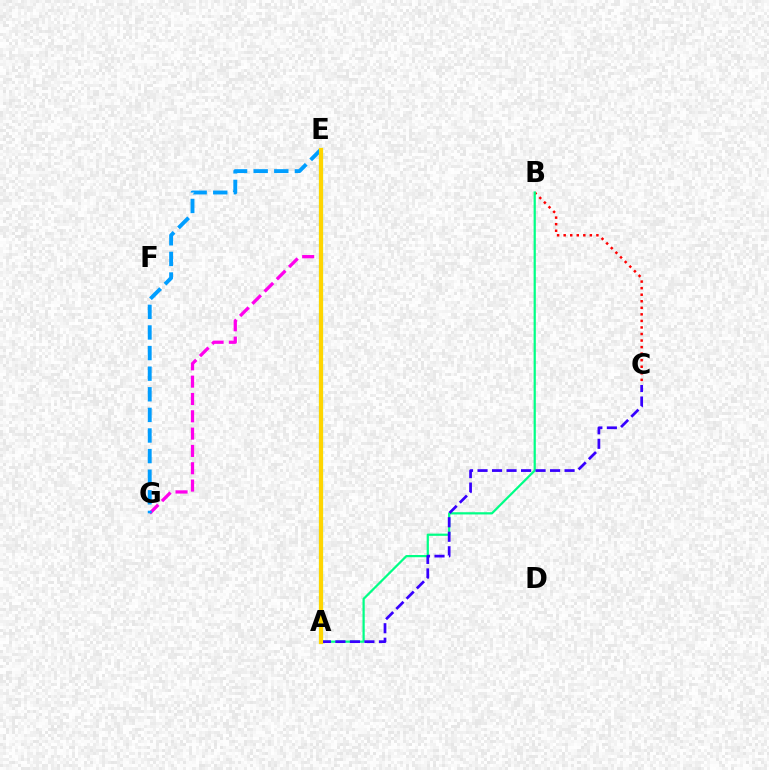{('A', 'E'): [{'color': '#4fff00', 'line_style': 'solid', 'thickness': 2.98}, {'color': '#ffd500', 'line_style': 'solid', 'thickness': 2.94}], ('B', 'C'): [{'color': '#ff0000', 'line_style': 'dotted', 'thickness': 1.78}], ('A', 'B'): [{'color': '#00ff86', 'line_style': 'solid', 'thickness': 1.6}], ('E', 'G'): [{'color': '#ff00ed', 'line_style': 'dashed', 'thickness': 2.35}, {'color': '#009eff', 'line_style': 'dashed', 'thickness': 2.8}], ('A', 'C'): [{'color': '#3700ff', 'line_style': 'dashed', 'thickness': 1.97}]}